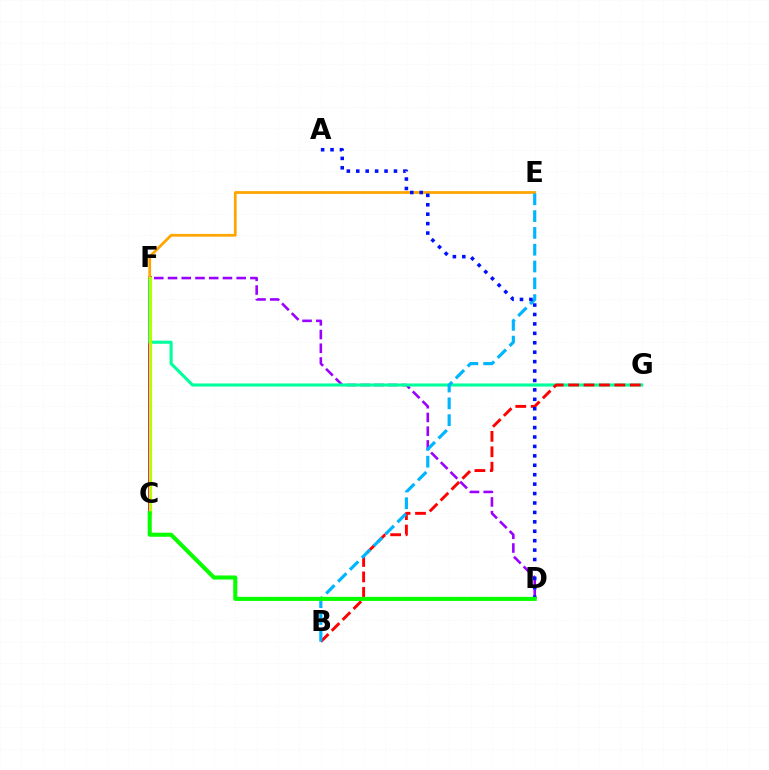{('C', 'F'): [{'color': '#ff00bd', 'line_style': 'solid', 'thickness': 2.88}, {'color': '#b3ff00', 'line_style': 'solid', 'thickness': 2.3}], ('D', 'F'): [{'color': '#9b00ff', 'line_style': 'dashed', 'thickness': 1.87}], ('F', 'G'): [{'color': '#00ff9d', 'line_style': 'solid', 'thickness': 2.23}], ('E', 'F'): [{'color': '#ffa500', 'line_style': 'solid', 'thickness': 1.98}], ('B', 'G'): [{'color': '#ff0000', 'line_style': 'dashed', 'thickness': 2.09}], ('B', 'E'): [{'color': '#00b5ff', 'line_style': 'dashed', 'thickness': 2.28}], ('A', 'D'): [{'color': '#0010ff', 'line_style': 'dotted', 'thickness': 2.56}], ('C', 'D'): [{'color': '#08ff00', 'line_style': 'solid', 'thickness': 2.93}]}